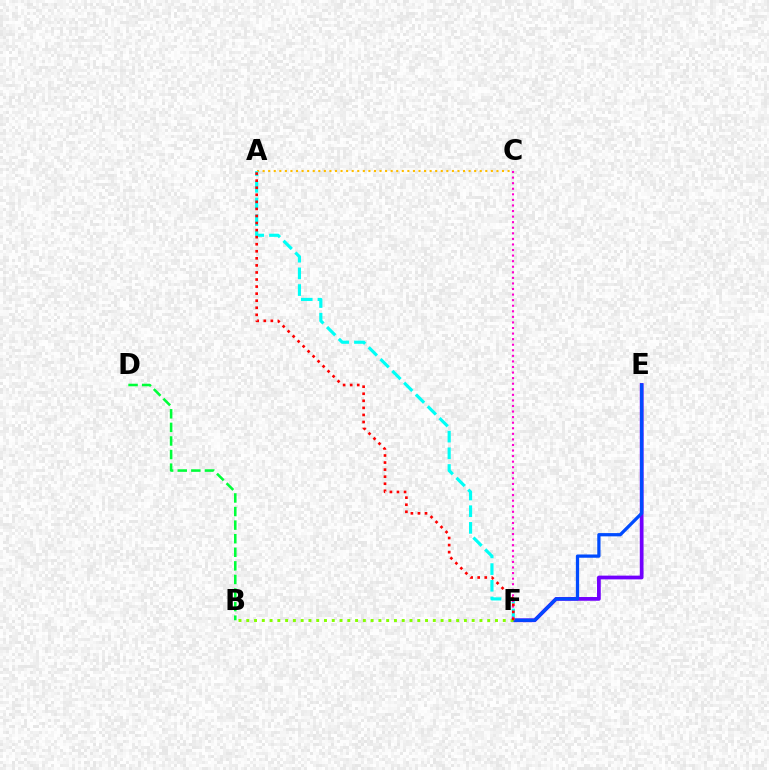{('B', 'D'): [{'color': '#00ff39', 'line_style': 'dashed', 'thickness': 1.84}], ('E', 'F'): [{'color': '#7200ff', 'line_style': 'solid', 'thickness': 2.7}, {'color': '#004bff', 'line_style': 'solid', 'thickness': 2.34}], ('A', 'C'): [{'color': '#ffbd00', 'line_style': 'dotted', 'thickness': 1.51}], ('A', 'F'): [{'color': '#00fff6', 'line_style': 'dashed', 'thickness': 2.27}, {'color': '#ff0000', 'line_style': 'dotted', 'thickness': 1.92}], ('C', 'F'): [{'color': '#ff00cf', 'line_style': 'dotted', 'thickness': 1.51}], ('B', 'F'): [{'color': '#84ff00', 'line_style': 'dotted', 'thickness': 2.11}]}